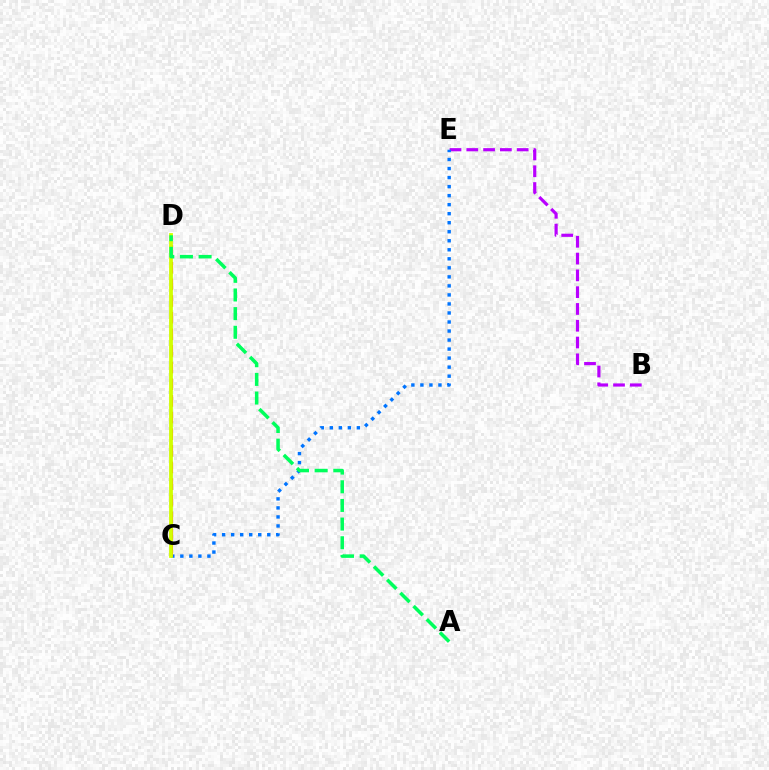{('B', 'E'): [{'color': '#b900ff', 'line_style': 'dashed', 'thickness': 2.28}], ('C', 'E'): [{'color': '#0074ff', 'line_style': 'dotted', 'thickness': 2.45}], ('C', 'D'): [{'color': '#ff0000', 'line_style': 'dashed', 'thickness': 2.26}, {'color': '#d1ff00', 'line_style': 'solid', 'thickness': 2.72}], ('A', 'D'): [{'color': '#00ff5c', 'line_style': 'dashed', 'thickness': 2.53}]}